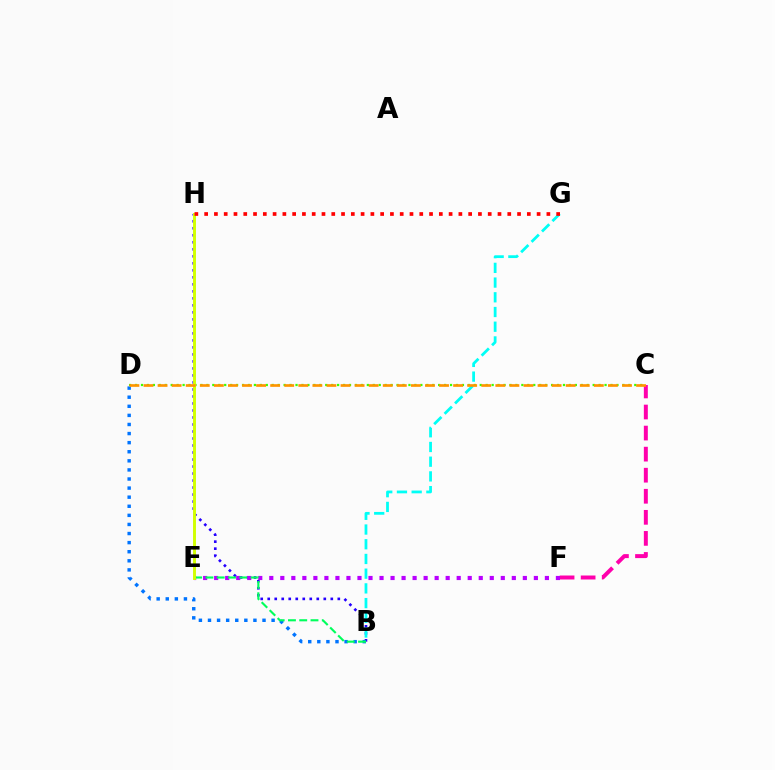{('C', 'F'): [{'color': '#ff00ac', 'line_style': 'dashed', 'thickness': 2.86}], ('B', 'H'): [{'color': '#2500ff', 'line_style': 'dotted', 'thickness': 1.9}], ('B', 'D'): [{'color': '#0074ff', 'line_style': 'dotted', 'thickness': 2.47}], ('B', 'G'): [{'color': '#00fff6', 'line_style': 'dashed', 'thickness': 2.0}], ('C', 'D'): [{'color': '#3dff00', 'line_style': 'dotted', 'thickness': 1.61}, {'color': '#ff9400', 'line_style': 'dashed', 'thickness': 1.91}], ('E', 'F'): [{'color': '#b900ff', 'line_style': 'dotted', 'thickness': 3.0}], ('B', 'E'): [{'color': '#00ff5c', 'line_style': 'dashed', 'thickness': 1.53}], ('E', 'H'): [{'color': '#d1ff00', 'line_style': 'solid', 'thickness': 2.1}], ('G', 'H'): [{'color': '#ff0000', 'line_style': 'dotted', 'thickness': 2.66}]}